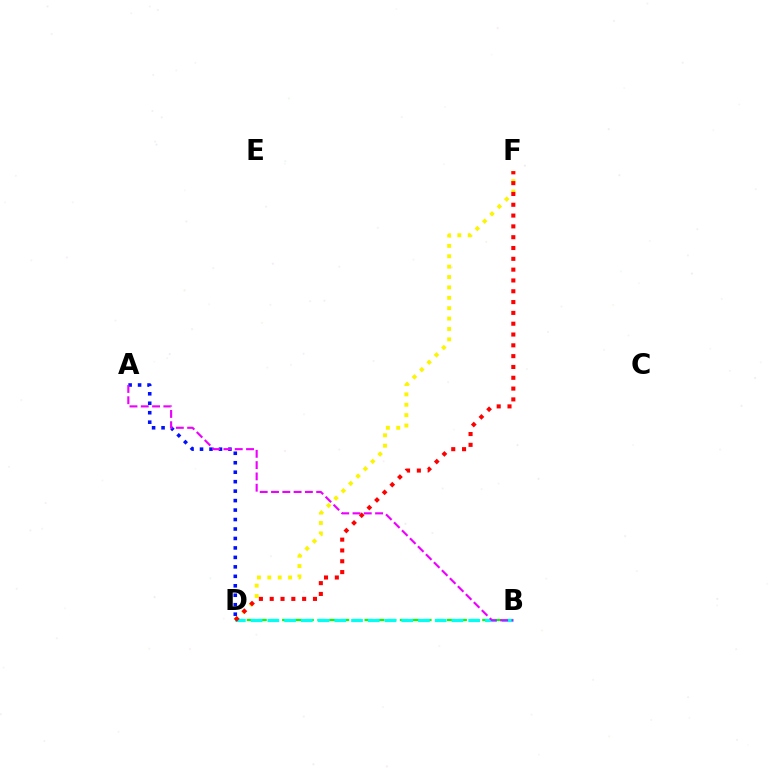{('D', 'F'): [{'color': '#fcf500', 'line_style': 'dotted', 'thickness': 2.82}, {'color': '#ff0000', 'line_style': 'dotted', 'thickness': 2.94}], ('A', 'D'): [{'color': '#0010ff', 'line_style': 'dotted', 'thickness': 2.57}], ('B', 'D'): [{'color': '#08ff00', 'line_style': 'dashed', 'thickness': 1.6}, {'color': '#00fff6', 'line_style': 'dashed', 'thickness': 2.27}], ('A', 'B'): [{'color': '#ee00ff', 'line_style': 'dashed', 'thickness': 1.53}]}